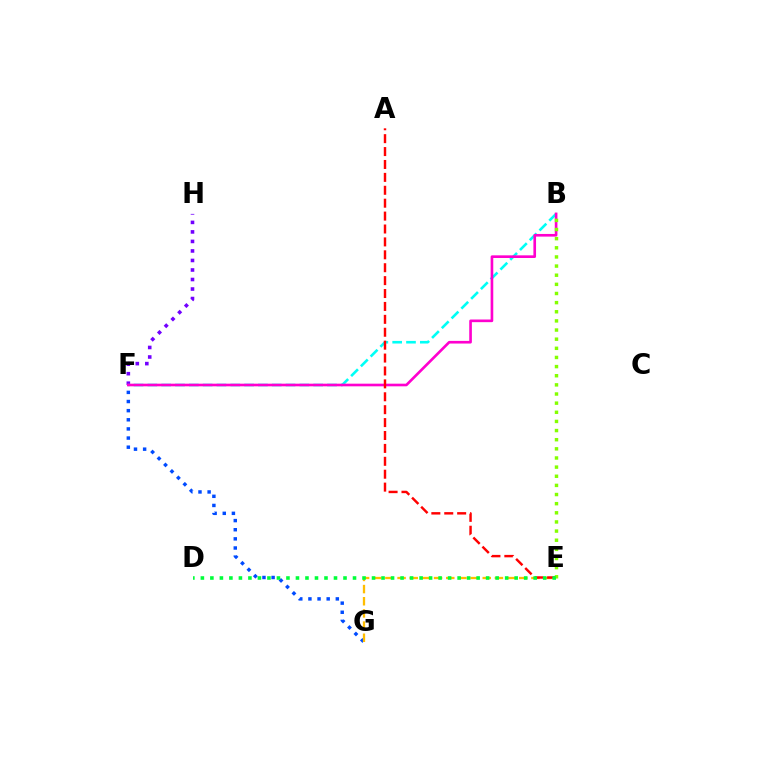{('F', 'H'): [{'color': '#7200ff', 'line_style': 'dotted', 'thickness': 2.59}], ('F', 'G'): [{'color': '#004bff', 'line_style': 'dotted', 'thickness': 2.48}], ('E', 'G'): [{'color': '#ffbd00', 'line_style': 'dashed', 'thickness': 1.65}], ('B', 'F'): [{'color': '#00fff6', 'line_style': 'dashed', 'thickness': 1.88}, {'color': '#ff00cf', 'line_style': 'solid', 'thickness': 1.91}], ('A', 'E'): [{'color': '#ff0000', 'line_style': 'dashed', 'thickness': 1.75}], ('B', 'E'): [{'color': '#84ff00', 'line_style': 'dotted', 'thickness': 2.48}], ('D', 'E'): [{'color': '#00ff39', 'line_style': 'dotted', 'thickness': 2.58}]}